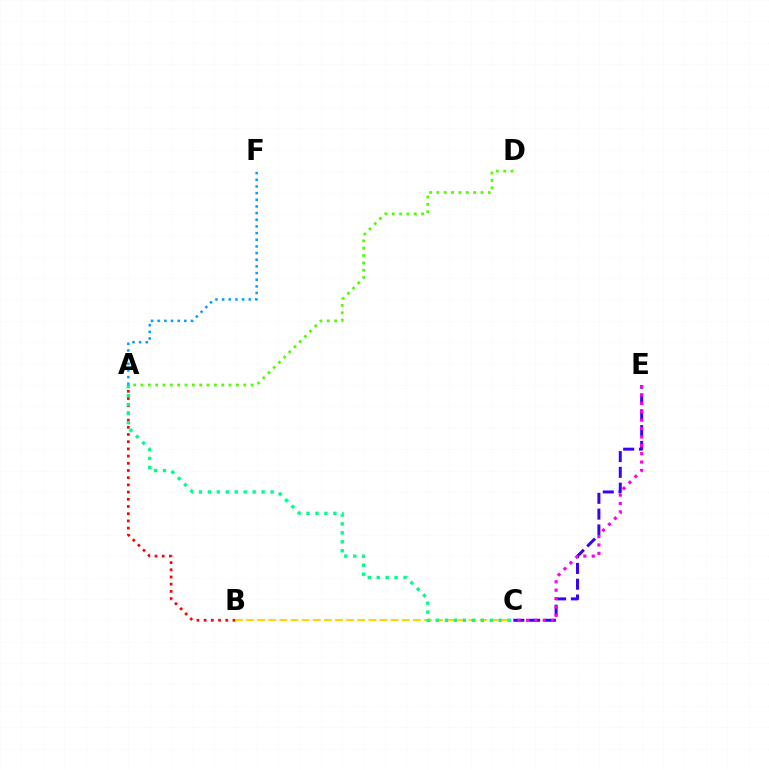{('C', 'E'): [{'color': '#3700ff', 'line_style': 'dashed', 'thickness': 2.14}, {'color': '#ff00ed', 'line_style': 'dotted', 'thickness': 2.28}], ('A', 'B'): [{'color': '#ff0000', 'line_style': 'dotted', 'thickness': 1.96}], ('A', 'F'): [{'color': '#009eff', 'line_style': 'dotted', 'thickness': 1.81}], ('A', 'D'): [{'color': '#4fff00', 'line_style': 'dotted', 'thickness': 1.99}], ('B', 'C'): [{'color': '#ffd500', 'line_style': 'dashed', 'thickness': 1.51}], ('A', 'C'): [{'color': '#00ff86', 'line_style': 'dotted', 'thickness': 2.43}]}